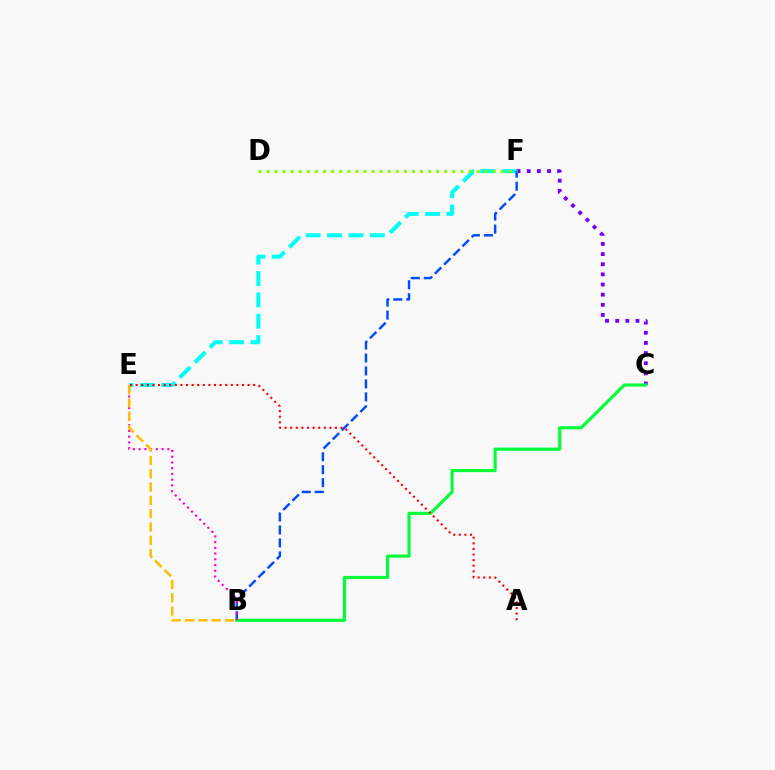{('E', 'F'): [{'color': '#00fff6', 'line_style': 'dashed', 'thickness': 2.9}], ('B', 'F'): [{'color': '#004bff', 'line_style': 'dashed', 'thickness': 1.76}], ('C', 'F'): [{'color': '#7200ff', 'line_style': 'dotted', 'thickness': 2.76}], ('B', 'C'): [{'color': '#00ff39', 'line_style': 'solid', 'thickness': 2.25}], ('B', 'E'): [{'color': '#ff00cf', 'line_style': 'dotted', 'thickness': 1.56}, {'color': '#ffbd00', 'line_style': 'dashed', 'thickness': 1.81}], ('D', 'F'): [{'color': '#84ff00', 'line_style': 'dotted', 'thickness': 2.19}], ('A', 'E'): [{'color': '#ff0000', 'line_style': 'dotted', 'thickness': 1.52}]}